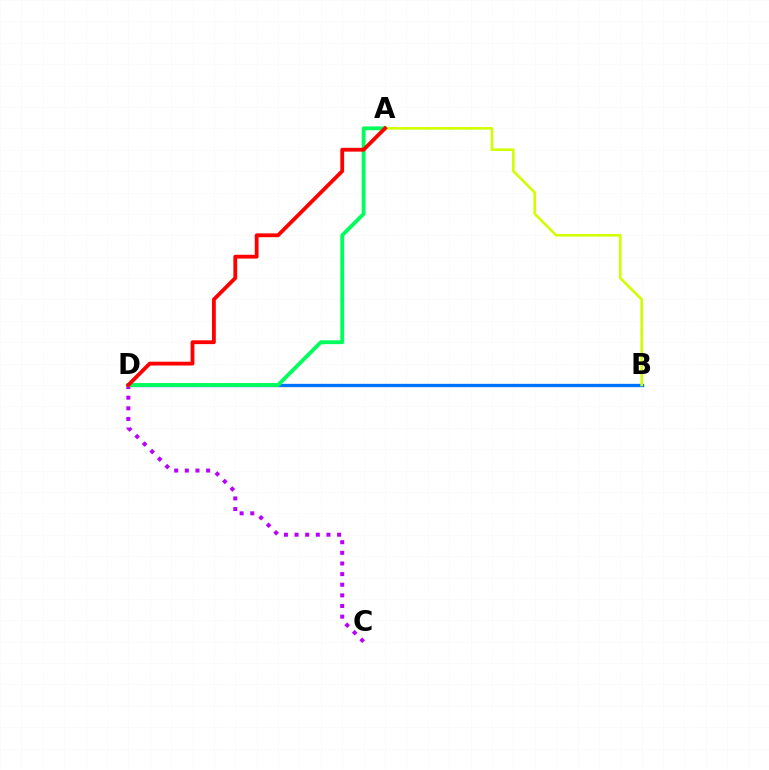{('B', 'D'): [{'color': '#0074ff', 'line_style': 'solid', 'thickness': 2.38}], ('C', 'D'): [{'color': '#b900ff', 'line_style': 'dotted', 'thickness': 2.89}], ('A', 'D'): [{'color': '#00ff5c', 'line_style': 'solid', 'thickness': 2.77}, {'color': '#ff0000', 'line_style': 'solid', 'thickness': 2.74}], ('A', 'B'): [{'color': '#d1ff00', 'line_style': 'solid', 'thickness': 1.88}]}